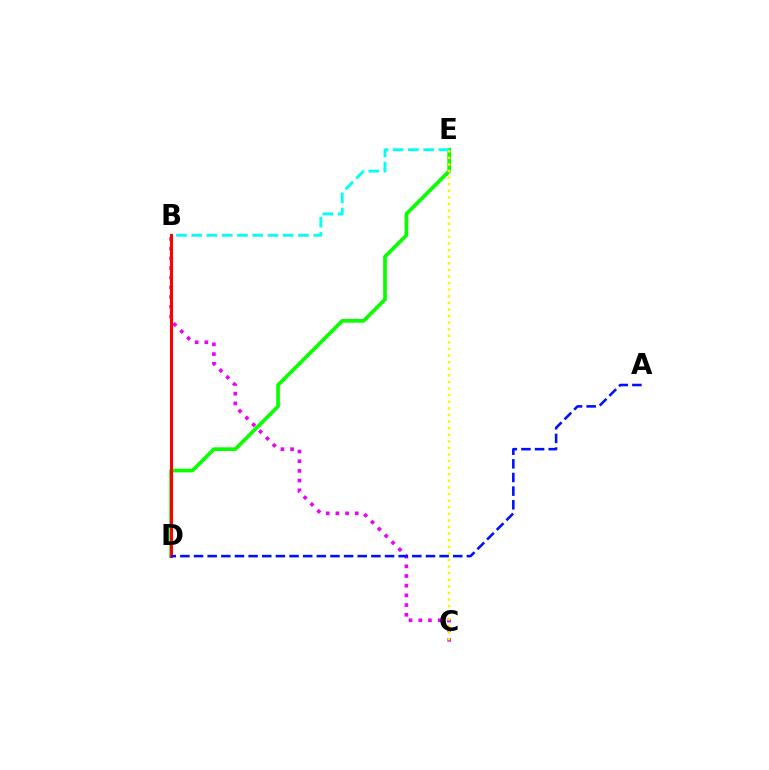{('B', 'C'): [{'color': '#ee00ff', 'line_style': 'dotted', 'thickness': 2.63}], ('D', 'E'): [{'color': '#08ff00', 'line_style': 'solid', 'thickness': 2.65}], ('B', 'E'): [{'color': '#00fff6', 'line_style': 'dashed', 'thickness': 2.07}], ('C', 'E'): [{'color': '#fcf500', 'line_style': 'dotted', 'thickness': 1.79}], ('B', 'D'): [{'color': '#ff0000', 'line_style': 'solid', 'thickness': 2.21}], ('A', 'D'): [{'color': '#0010ff', 'line_style': 'dashed', 'thickness': 1.85}]}